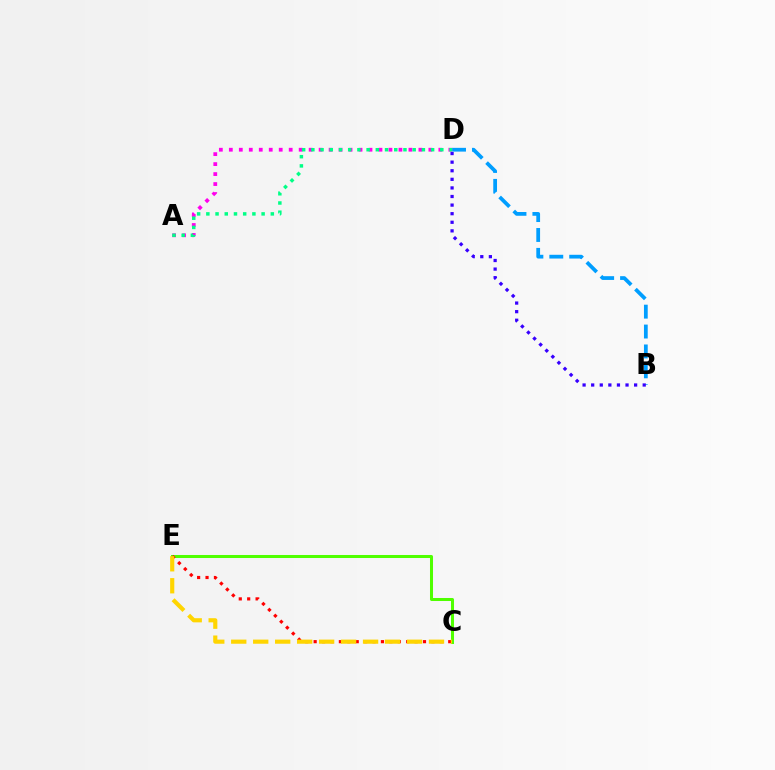{('C', 'E'): [{'color': '#4fff00', 'line_style': 'solid', 'thickness': 2.17}, {'color': '#ff0000', 'line_style': 'dotted', 'thickness': 2.29}, {'color': '#ffd500', 'line_style': 'dashed', 'thickness': 2.98}], ('B', 'D'): [{'color': '#009eff', 'line_style': 'dashed', 'thickness': 2.7}, {'color': '#3700ff', 'line_style': 'dotted', 'thickness': 2.33}], ('A', 'D'): [{'color': '#ff00ed', 'line_style': 'dotted', 'thickness': 2.71}, {'color': '#00ff86', 'line_style': 'dotted', 'thickness': 2.5}]}